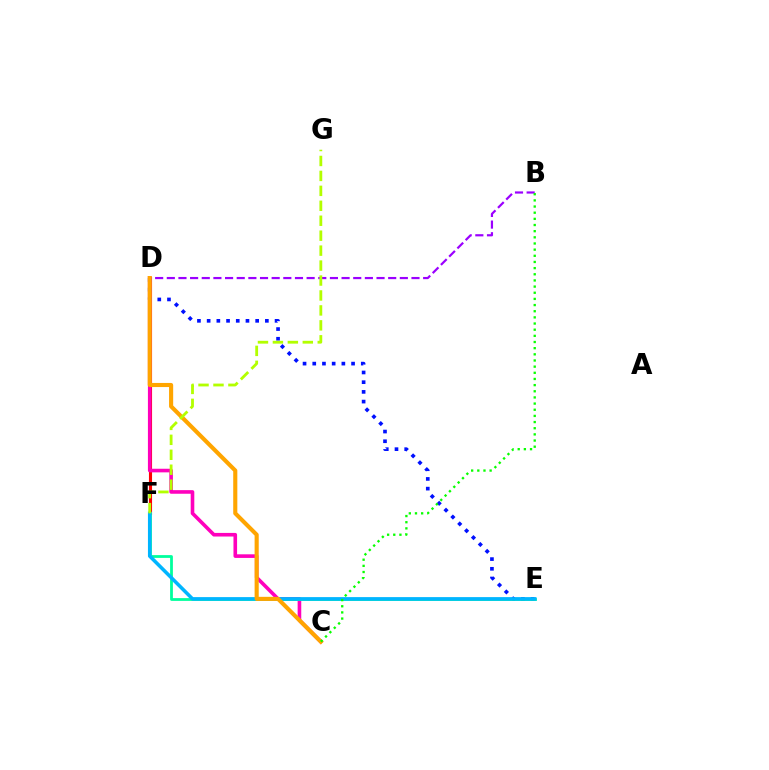{('B', 'D'): [{'color': '#9b00ff', 'line_style': 'dashed', 'thickness': 1.58}], ('D', 'F'): [{'color': '#ff0000', 'line_style': 'solid', 'thickness': 2.24}], ('D', 'E'): [{'color': '#0010ff', 'line_style': 'dotted', 'thickness': 2.64}], ('C', 'D'): [{'color': '#ff00bd', 'line_style': 'solid', 'thickness': 2.6}, {'color': '#ffa500', 'line_style': 'solid', 'thickness': 2.96}], ('E', 'F'): [{'color': '#00ff9d', 'line_style': 'solid', 'thickness': 2.0}, {'color': '#00b5ff', 'line_style': 'solid', 'thickness': 2.56}], ('F', 'G'): [{'color': '#b3ff00', 'line_style': 'dashed', 'thickness': 2.03}], ('B', 'C'): [{'color': '#08ff00', 'line_style': 'dotted', 'thickness': 1.67}]}